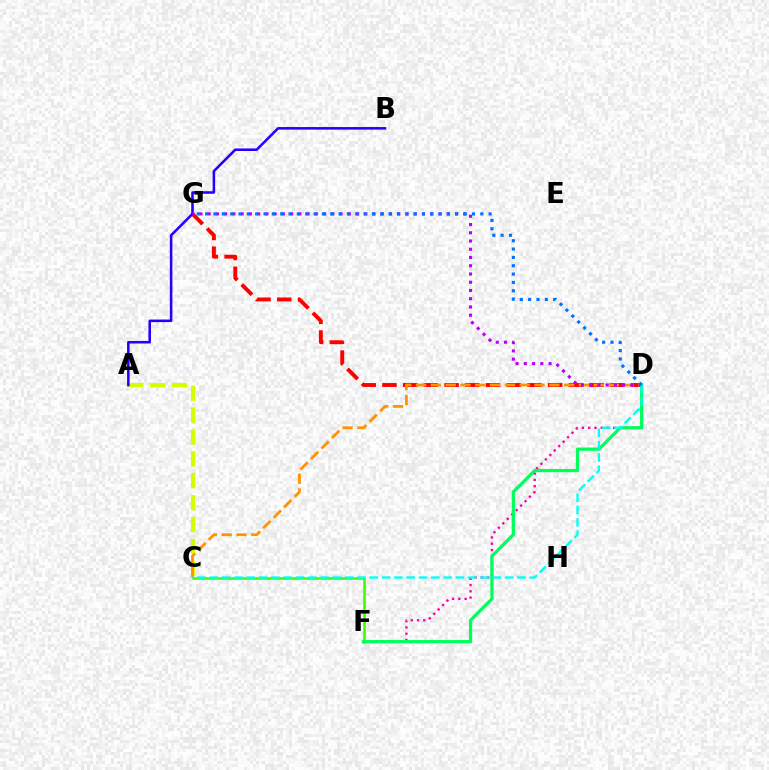{('C', 'F'): [{'color': '#3dff00', 'line_style': 'solid', 'thickness': 1.9}], ('A', 'C'): [{'color': '#d1ff00', 'line_style': 'dashed', 'thickness': 2.97}], ('D', 'G'): [{'color': '#ff0000', 'line_style': 'dashed', 'thickness': 2.81}, {'color': '#b900ff', 'line_style': 'dotted', 'thickness': 2.24}, {'color': '#0074ff', 'line_style': 'dotted', 'thickness': 2.27}], ('C', 'D'): [{'color': '#ff9400', 'line_style': 'dashed', 'thickness': 2.01}, {'color': '#00fff6', 'line_style': 'dashed', 'thickness': 1.67}], ('D', 'F'): [{'color': '#ff00ac', 'line_style': 'dotted', 'thickness': 1.7}, {'color': '#00ff5c', 'line_style': 'solid', 'thickness': 2.33}], ('A', 'B'): [{'color': '#2500ff', 'line_style': 'solid', 'thickness': 1.84}]}